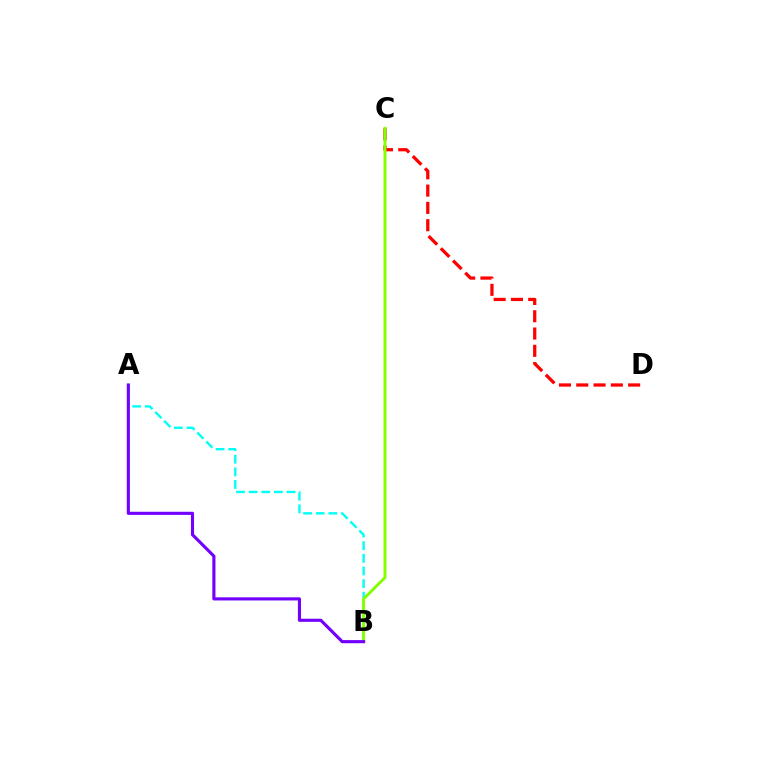{('C', 'D'): [{'color': '#ff0000', 'line_style': 'dashed', 'thickness': 2.35}], ('A', 'B'): [{'color': '#00fff6', 'line_style': 'dashed', 'thickness': 1.72}, {'color': '#7200ff', 'line_style': 'solid', 'thickness': 2.25}], ('B', 'C'): [{'color': '#84ff00', 'line_style': 'solid', 'thickness': 2.11}]}